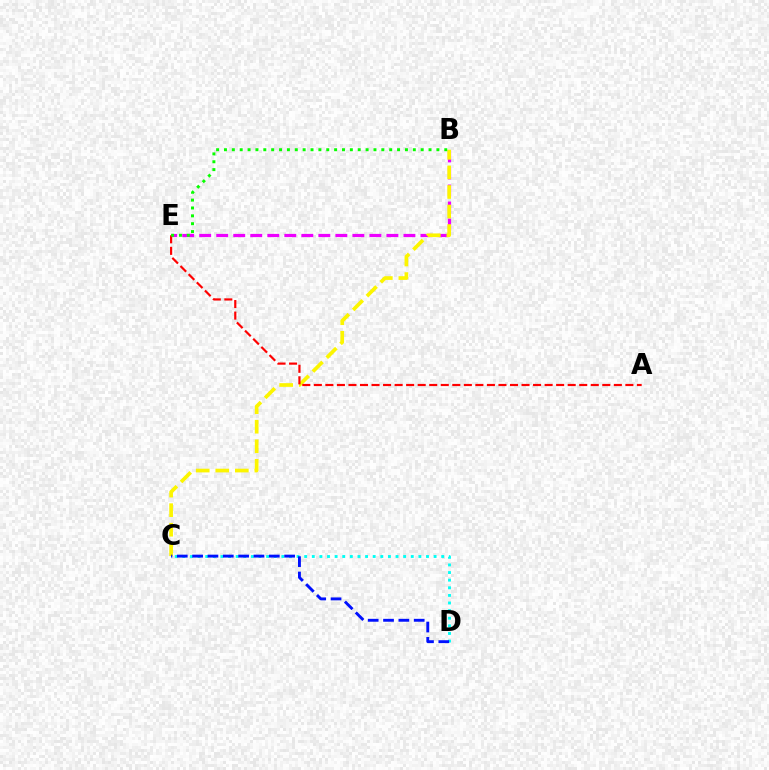{('B', 'E'): [{'color': '#ee00ff', 'line_style': 'dashed', 'thickness': 2.31}, {'color': '#08ff00', 'line_style': 'dotted', 'thickness': 2.14}], ('B', 'C'): [{'color': '#fcf500', 'line_style': 'dashed', 'thickness': 2.66}], ('A', 'E'): [{'color': '#ff0000', 'line_style': 'dashed', 'thickness': 1.57}], ('C', 'D'): [{'color': '#00fff6', 'line_style': 'dotted', 'thickness': 2.07}, {'color': '#0010ff', 'line_style': 'dashed', 'thickness': 2.08}]}